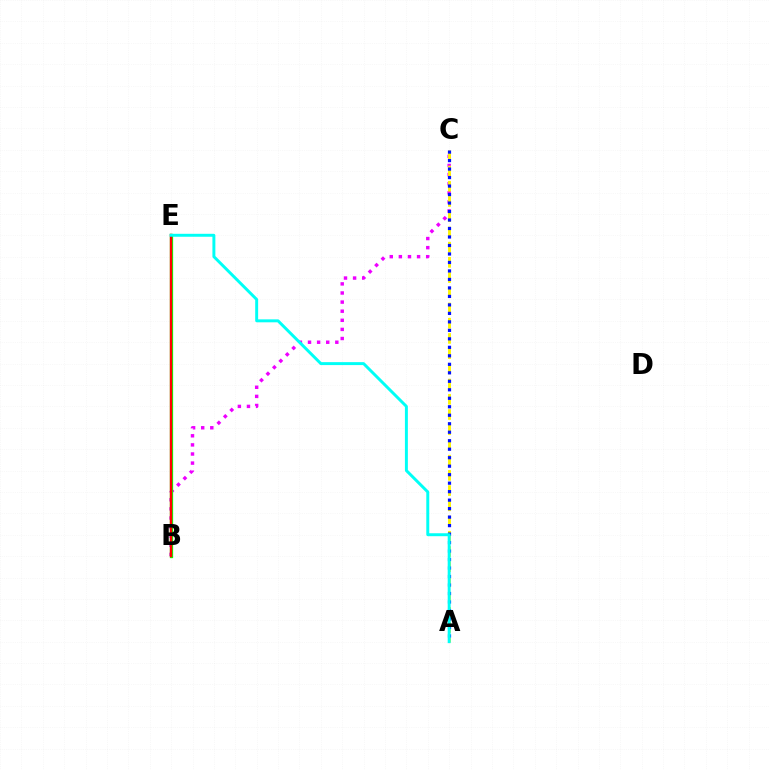{('B', 'C'): [{'color': '#ee00ff', 'line_style': 'dotted', 'thickness': 2.47}], ('A', 'C'): [{'color': '#fcf500', 'line_style': 'dashed', 'thickness': 2.07}, {'color': '#0010ff', 'line_style': 'dotted', 'thickness': 2.31}], ('B', 'E'): [{'color': '#08ff00', 'line_style': 'solid', 'thickness': 2.36}, {'color': '#ff0000', 'line_style': 'solid', 'thickness': 1.7}], ('A', 'E'): [{'color': '#00fff6', 'line_style': 'solid', 'thickness': 2.12}]}